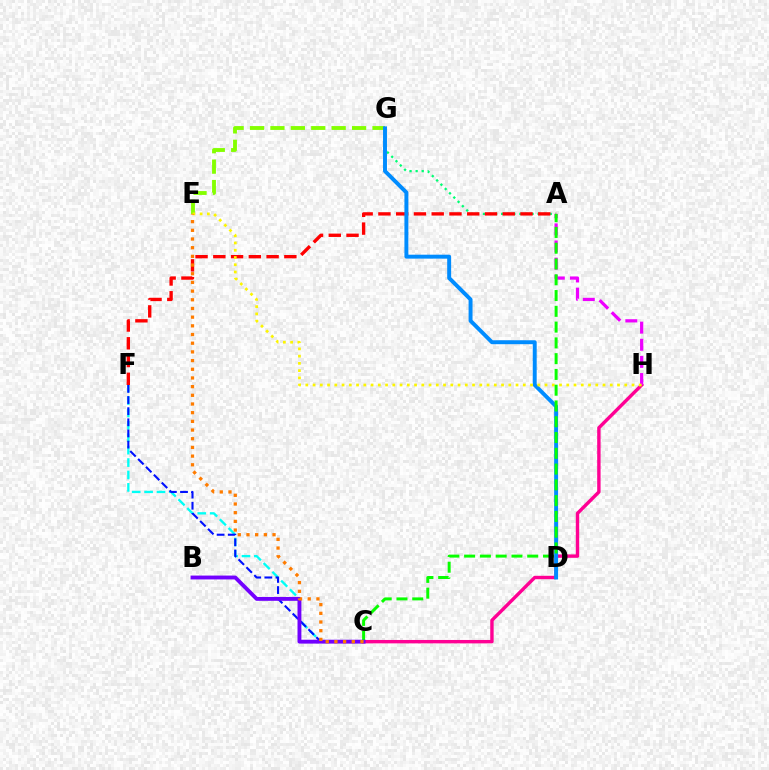{('C', 'F'): [{'color': '#00fff6', 'line_style': 'dashed', 'thickness': 1.69}, {'color': '#0010ff', 'line_style': 'dashed', 'thickness': 1.51}], ('A', 'G'): [{'color': '#00ff74', 'line_style': 'dotted', 'thickness': 1.65}], ('C', 'H'): [{'color': '#ff0094', 'line_style': 'solid', 'thickness': 2.45}], ('E', 'G'): [{'color': '#84ff00', 'line_style': 'dashed', 'thickness': 2.77}], ('A', 'F'): [{'color': '#ff0000', 'line_style': 'dashed', 'thickness': 2.41}], ('A', 'H'): [{'color': '#ee00ff', 'line_style': 'dashed', 'thickness': 2.33}], ('D', 'G'): [{'color': '#008cff', 'line_style': 'solid', 'thickness': 2.84}], ('E', 'H'): [{'color': '#fcf500', 'line_style': 'dotted', 'thickness': 1.97}], ('A', 'C'): [{'color': '#08ff00', 'line_style': 'dashed', 'thickness': 2.14}], ('B', 'C'): [{'color': '#7200ff', 'line_style': 'solid', 'thickness': 2.79}], ('C', 'E'): [{'color': '#ff7c00', 'line_style': 'dotted', 'thickness': 2.36}]}